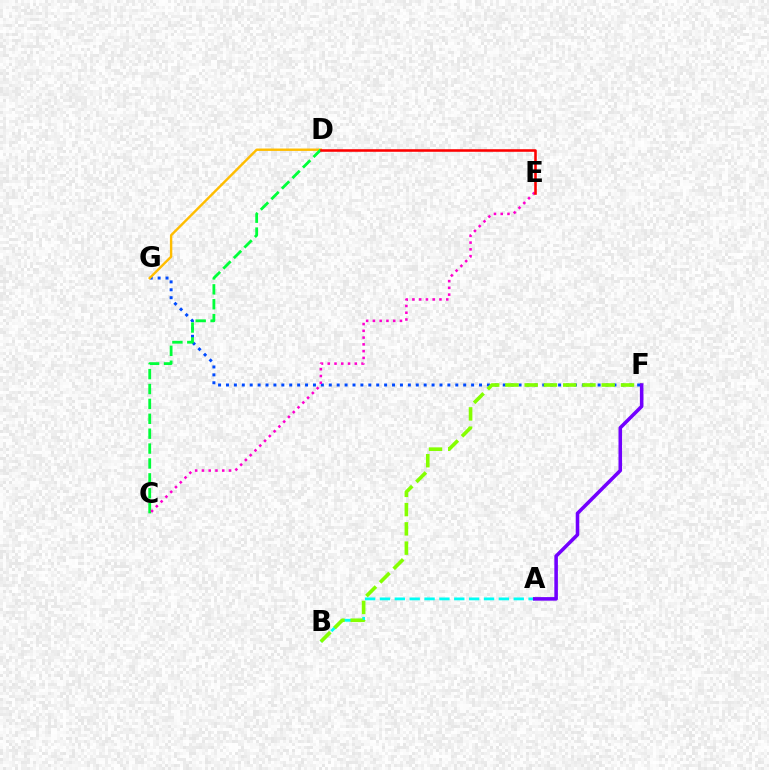{('F', 'G'): [{'color': '#004bff', 'line_style': 'dotted', 'thickness': 2.15}], ('D', 'G'): [{'color': '#ffbd00', 'line_style': 'solid', 'thickness': 1.73}], ('A', 'B'): [{'color': '#00fff6', 'line_style': 'dashed', 'thickness': 2.02}], ('B', 'F'): [{'color': '#84ff00', 'line_style': 'dashed', 'thickness': 2.62}], ('C', 'D'): [{'color': '#00ff39', 'line_style': 'dashed', 'thickness': 2.02}], ('A', 'F'): [{'color': '#7200ff', 'line_style': 'solid', 'thickness': 2.56}], ('C', 'E'): [{'color': '#ff00cf', 'line_style': 'dotted', 'thickness': 1.84}], ('D', 'E'): [{'color': '#ff0000', 'line_style': 'solid', 'thickness': 1.85}]}